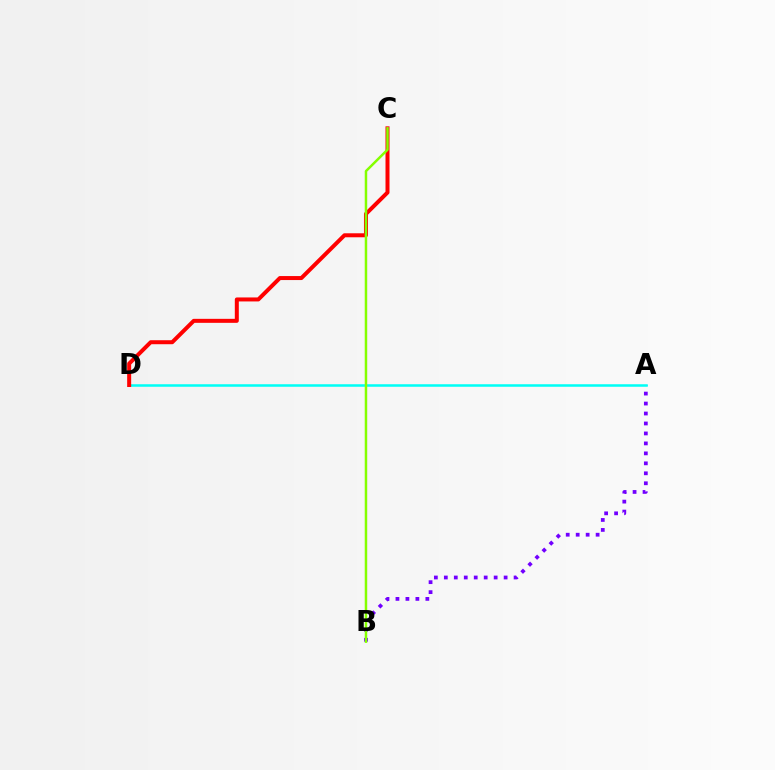{('A', 'B'): [{'color': '#7200ff', 'line_style': 'dotted', 'thickness': 2.71}], ('A', 'D'): [{'color': '#00fff6', 'line_style': 'solid', 'thickness': 1.82}], ('C', 'D'): [{'color': '#ff0000', 'line_style': 'solid', 'thickness': 2.88}], ('B', 'C'): [{'color': '#84ff00', 'line_style': 'solid', 'thickness': 1.78}]}